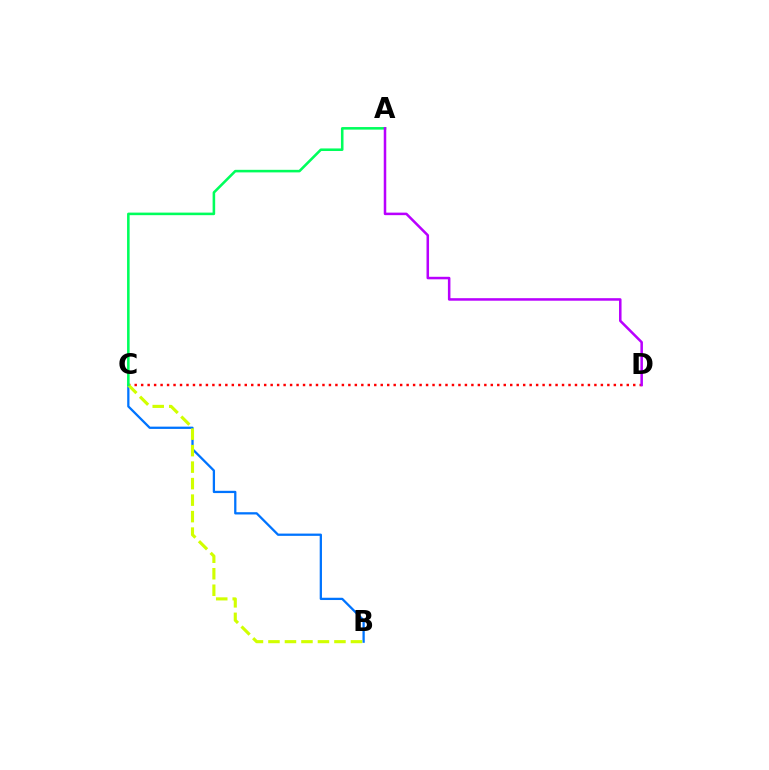{('C', 'D'): [{'color': '#ff0000', 'line_style': 'dotted', 'thickness': 1.76}], ('B', 'C'): [{'color': '#0074ff', 'line_style': 'solid', 'thickness': 1.64}, {'color': '#d1ff00', 'line_style': 'dashed', 'thickness': 2.24}], ('A', 'C'): [{'color': '#00ff5c', 'line_style': 'solid', 'thickness': 1.85}], ('A', 'D'): [{'color': '#b900ff', 'line_style': 'solid', 'thickness': 1.82}]}